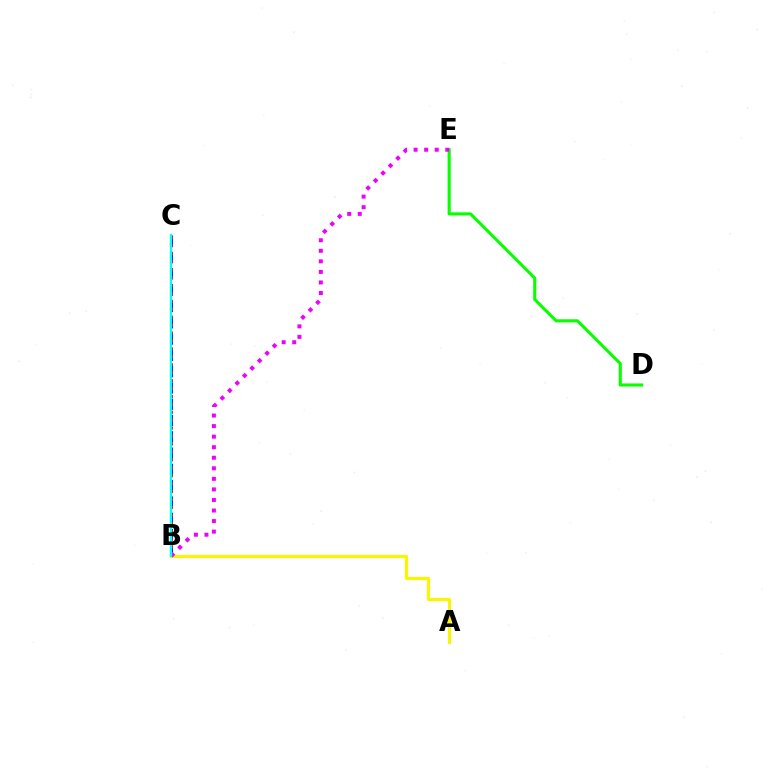{('A', 'B'): [{'color': '#fcf500', 'line_style': 'solid', 'thickness': 2.27}], ('B', 'C'): [{'color': '#0010ff', 'line_style': 'dashed', 'thickness': 2.22}, {'color': '#ff0000', 'line_style': 'dotted', 'thickness': 2.15}, {'color': '#00fff6', 'line_style': 'solid', 'thickness': 1.66}], ('D', 'E'): [{'color': '#08ff00', 'line_style': 'solid', 'thickness': 2.24}], ('B', 'E'): [{'color': '#ee00ff', 'line_style': 'dotted', 'thickness': 2.87}]}